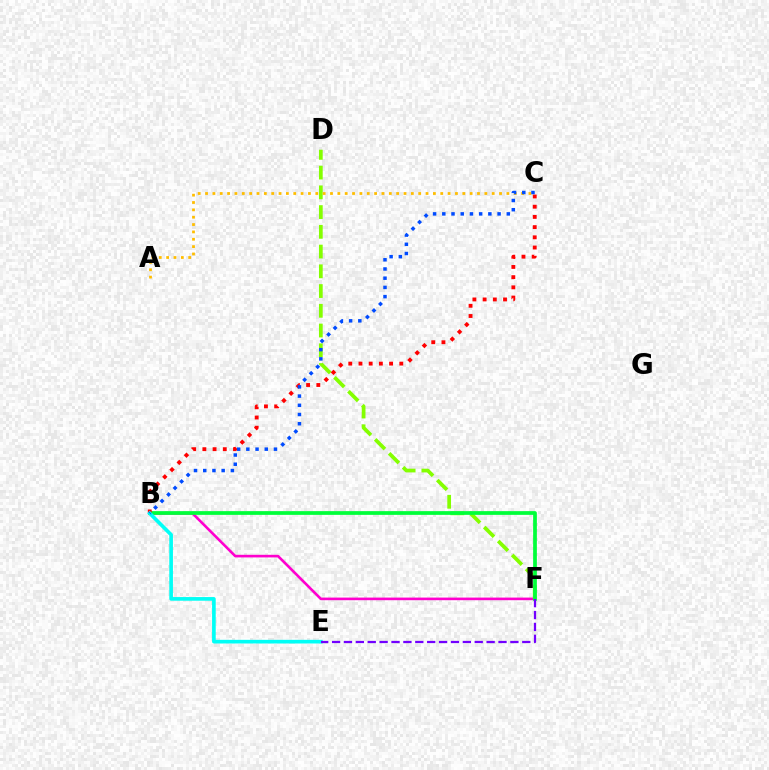{('B', 'F'): [{'color': '#ff00cf', 'line_style': 'solid', 'thickness': 1.89}, {'color': '#00ff39', 'line_style': 'solid', 'thickness': 2.69}], ('D', 'F'): [{'color': '#84ff00', 'line_style': 'dashed', 'thickness': 2.68}], ('B', 'C'): [{'color': '#ff0000', 'line_style': 'dotted', 'thickness': 2.77}, {'color': '#004bff', 'line_style': 'dotted', 'thickness': 2.5}], ('A', 'C'): [{'color': '#ffbd00', 'line_style': 'dotted', 'thickness': 2.0}], ('B', 'E'): [{'color': '#00fff6', 'line_style': 'solid', 'thickness': 2.63}], ('E', 'F'): [{'color': '#7200ff', 'line_style': 'dashed', 'thickness': 1.62}]}